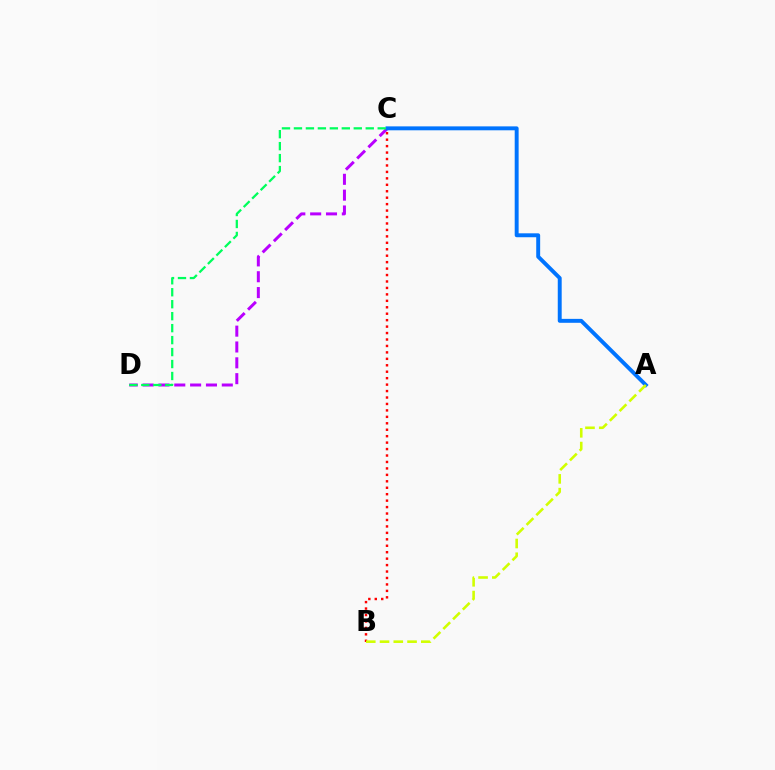{('B', 'C'): [{'color': '#ff0000', 'line_style': 'dotted', 'thickness': 1.75}], ('C', 'D'): [{'color': '#b900ff', 'line_style': 'dashed', 'thickness': 2.15}, {'color': '#00ff5c', 'line_style': 'dashed', 'thickness': 1.63}], ('A', 'C'): [{'color': '#0074ff', 'line_style': 'solid', 'thickness': 2.83}], ('A', 'B'): [{'color': '#d1ff00', 'line_style': 'dashed', 'thickness': 1.87}]}